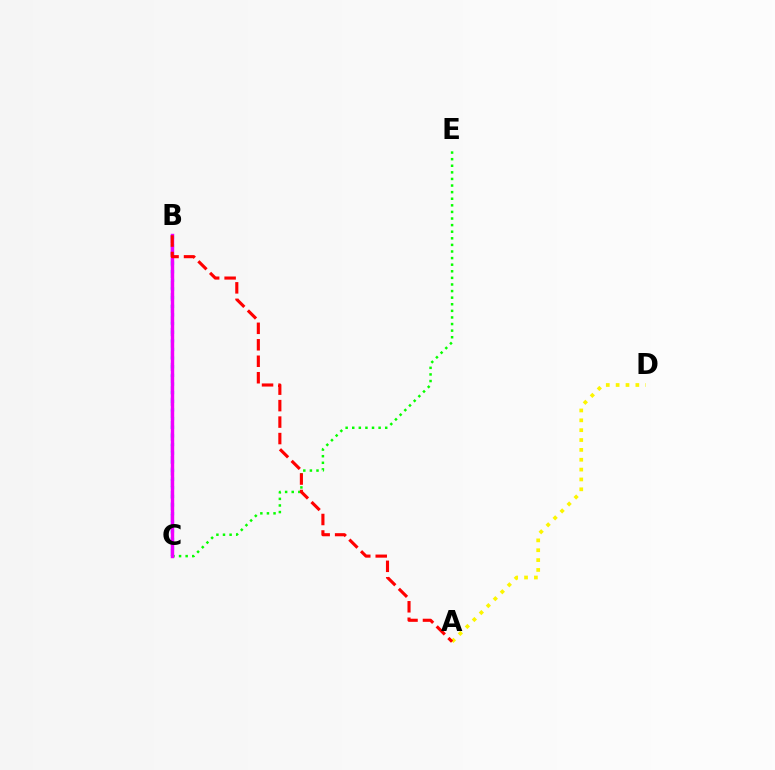{('B', 'C'): [{'color': '#00fff6', 'line_style': 'dotted', 'thickness': 2.35}, {'color': '#0010ff', 'line_style': 'dashed', 'thickness': 1.58}, {'color': '#ee00ff', 'line_style': 'solid', 'thickness': 2.46}], ('C', 'E'): [{'color': '#08ff00', 'line_style': 'dotted', 'thickness': 1.79}], ('A', 'D'): [{'color': '#fcf500', 'line_style': 'dotted', 'thickness': 2.68}], ('A', 'B'): [{'color': '#ff0000', 'line_style': 'dashed', 'thickness': 2.24}]}